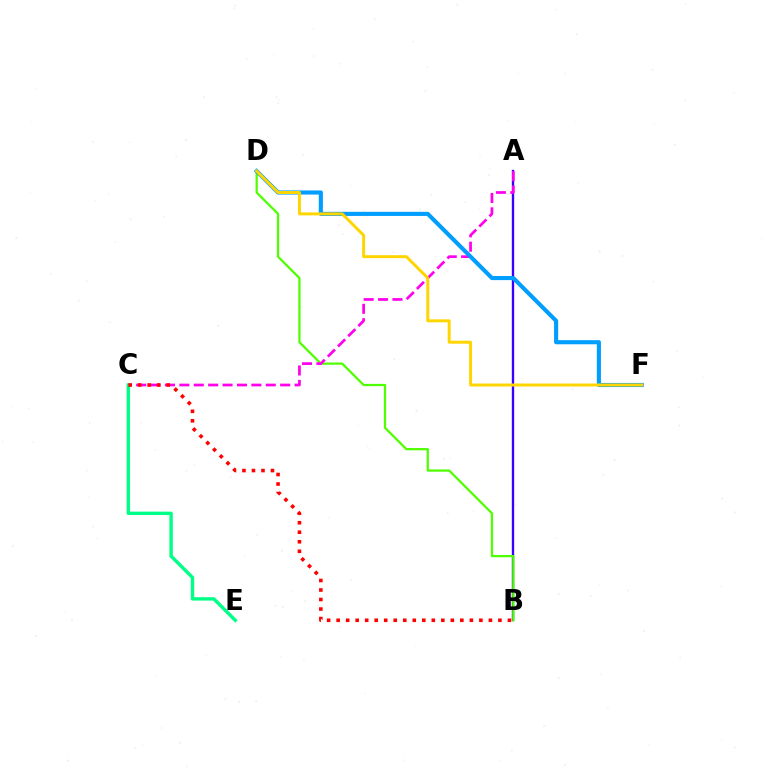{('A', 'B'): [{'color': '#3700ff', 'line_style': 'solid', 'thickness': 1.69}], ('B', 'D'): [{'color': '#4fff00', 'line_style': 'solid', 'thickness': 1.62}], ('A', 'C'): [{'color': '#ff00ed', 'line_style': 'dashed', 'thickness': 1.96}], ('C', 'E'): [{'color': '#00ff86', 'line_style': 'solid', 'thickness': 2.45}], ('D', 'F'): [{'color': '#009eff', 'line_style': 'solid', 'thickness': 2.96}, {'color': '#ffd500', 'line_style': 'solid', 'thickness': 2.13}], ('B', 'C'): [{'color': '#ff0000', 'line_style': 'dotted', 'thickness': 2.59}]}